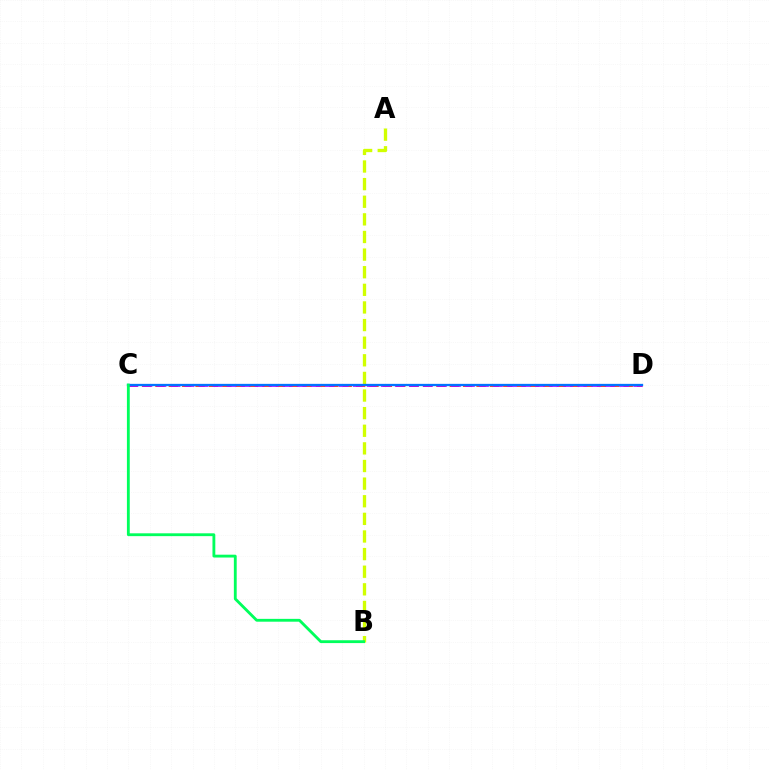{('A', 'B'): [{'color': '#d1ff00', 'line_style': 'dashed', 'thickness': 2.39}], ('C', 'D'): [{'color': '#ff0000', 'line_style': 'dashed', 'thickness': 1.82}, {'color': '#b900ff', 'line_style': 'dashed', 'thickness': 1.91}, {'color': '#0074ff', 'line_style': 'solid', 'thickness': 1.65}], ('B', 'C'): [{'color': '#00ff5c', 'line_style': 'solid', 'thickness': 2.04}]}